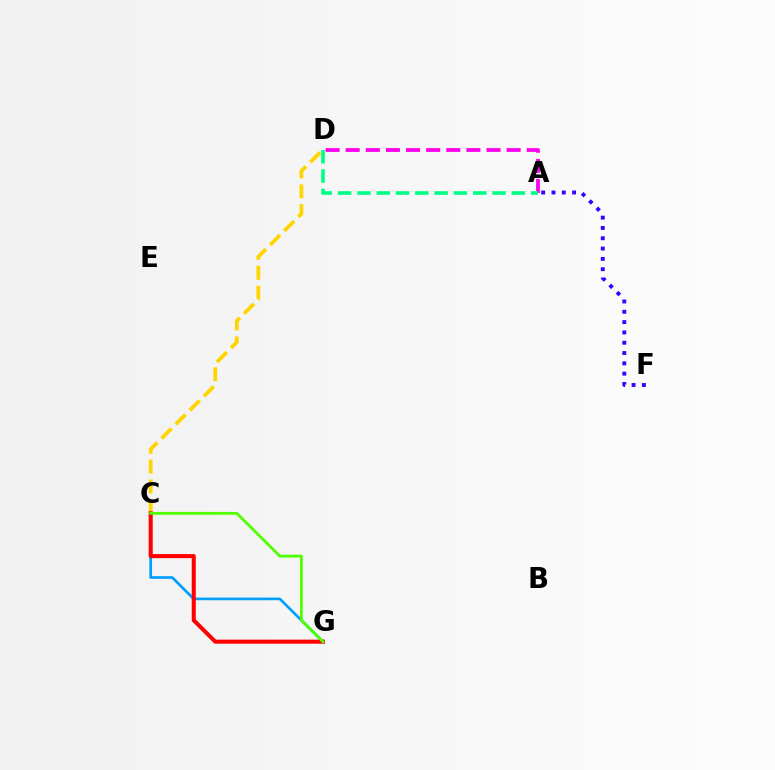{('A', 'D'): [{'color': '#ff00ed', 'line_style': 'dashed', 'thickness': 2.73}, {'color': '#00ff86', 'line_style': 'dashed', 'thickness': 2.62}], ('C', 'D'): [{'color': '#ffd500', 'line_style': 'dashed', 'thickness': 2.7}], ('A', 'F'): [{'color': '#3700ff', 'line_style': 'dotted', 'thickness': 2.8}], ('C', 'G'): [{'color': '#009eff', 'line_style': 'solid', 'thickness': 1.92}, {'color': '#ff0000', 'line_style': 'solid', 'thickness': 2.91}, {'color': '#4fff00', 'line_style': 'solid', 'thickness': 2.02}]}